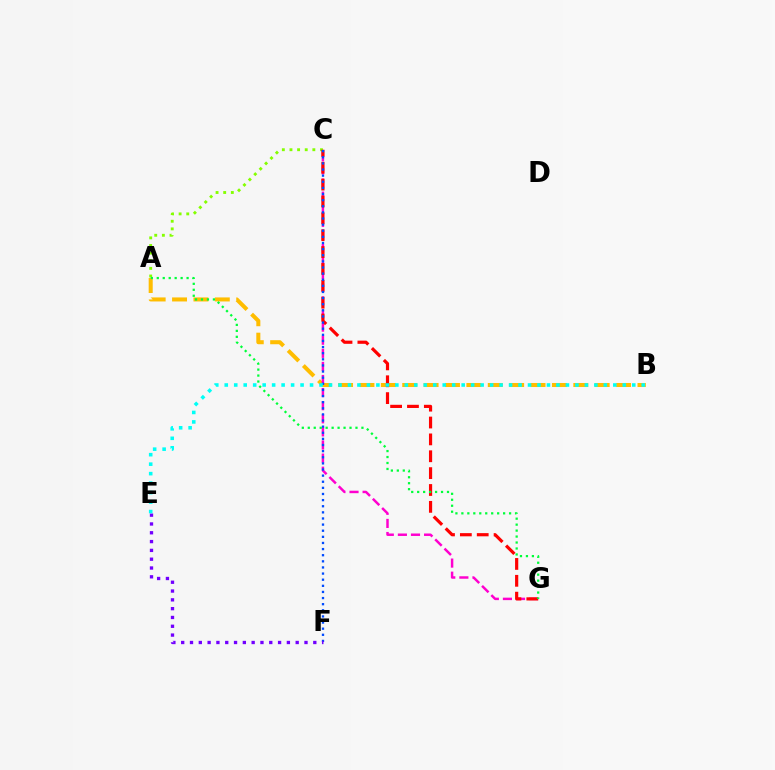{('A', 'C'): [{'color': '#84ff00', 'line_style': 'dotted', 'thickness': 2.07}], ('A', 'B'): [{'color': '#ffbd00', 'line_style': 'dashed', 'thickness': 2.91}], ('C', 'G'): [{'color': '#ff00cf', 'line_style': 'dashed', 'thickness': 1.78}, {'color': '#ff0000', 'line_style': 'dashed', 'thickness': 2.29}], ('A', 'G'): [{'color': '#00ff39', 'line_style': 'dotted', 'thickness': 1.62}], ('C', 'F'): [{'color': '#004bff', 'line_style': 'dotted', 'thickness': 1.66}], ('E', 'F'): [{'color': '#7200ff', 'line_style': 'dotted', 'thickness': 2.39}], ('B', 'E'): [{'color': '#00fff6', 'line_style': 'dotted', 'thickness': 2.57}]}